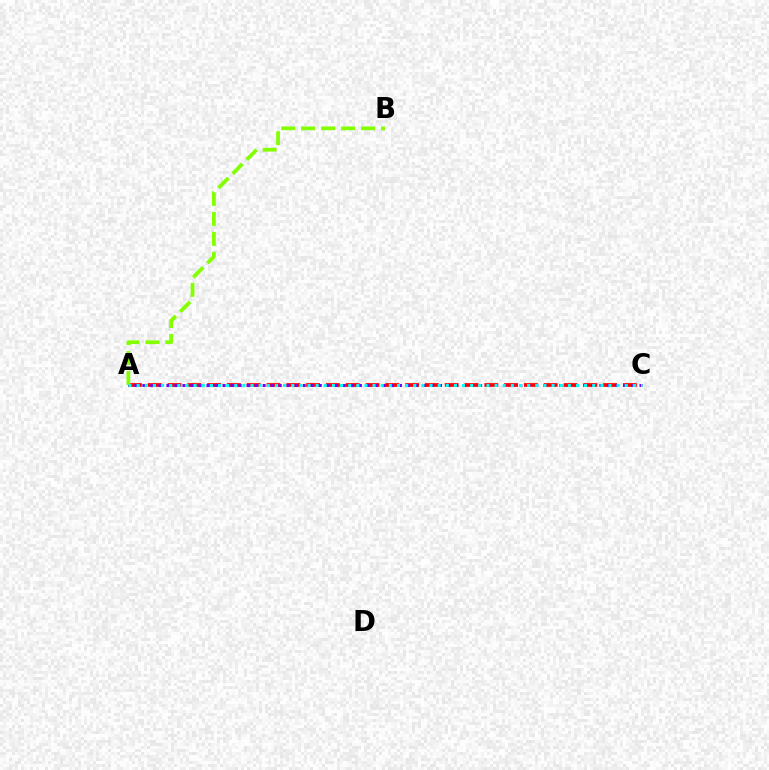{('A', 'C'): [{'color': '#ff0000', 'line_style': 'dashed', 'thickness': 2.69}, {'color': '#7200ff', 'line_style': 'dotted', 'thickness': 2.18}, {'color': '#00fff6', 'line_style': 'dotted', 'thickness': 2.21}], ('A', 'B'): [{'color': '#84ff00', 'line_style': 'dashed', 'thickness': 2.71}]}